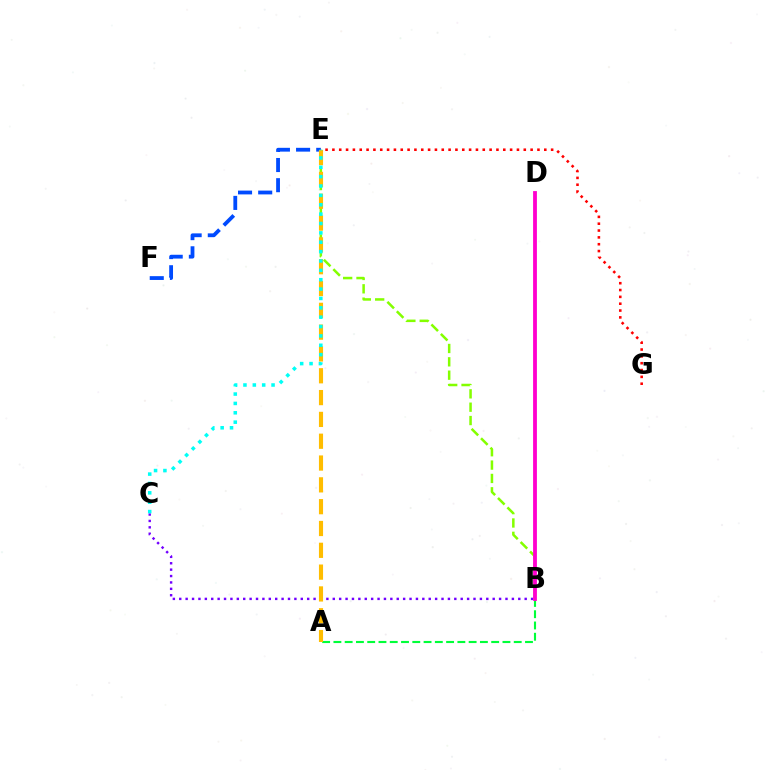{('B', 'C'): [{'color': '#7200ff', 'line_style': 'dotted', 'thickness': 1.74}], ('B', 'E'): [{'color': '#84ff00', 'line_style': 'dashed', 'thickness': 1.81}], ('E', 'F'): [{'color': '#004bff', 'line_style': 'dashed', 'thickness': 2.74}], ('E', 'G'): [{'color': '#ff0000', 'line_style': 'dotted', 'thickness': 1.86}], ('A', 'B'): [{'color': '#00ff39', 'line_style': 'dashed', 'thickness': 1.53}], ('B', 'D'): [{'color': '#ff00cf', 'line_style': 'solid', 'thickness': 2.75}], ('A', 'E'): [{'color': '#ffbd00', 'line_style': 'dashed', 'thickness': 2.96}], ('C', 'E'): [{'color': '#00fff6', 'line_style': 'dotted', 'thickness': 2.55}]}